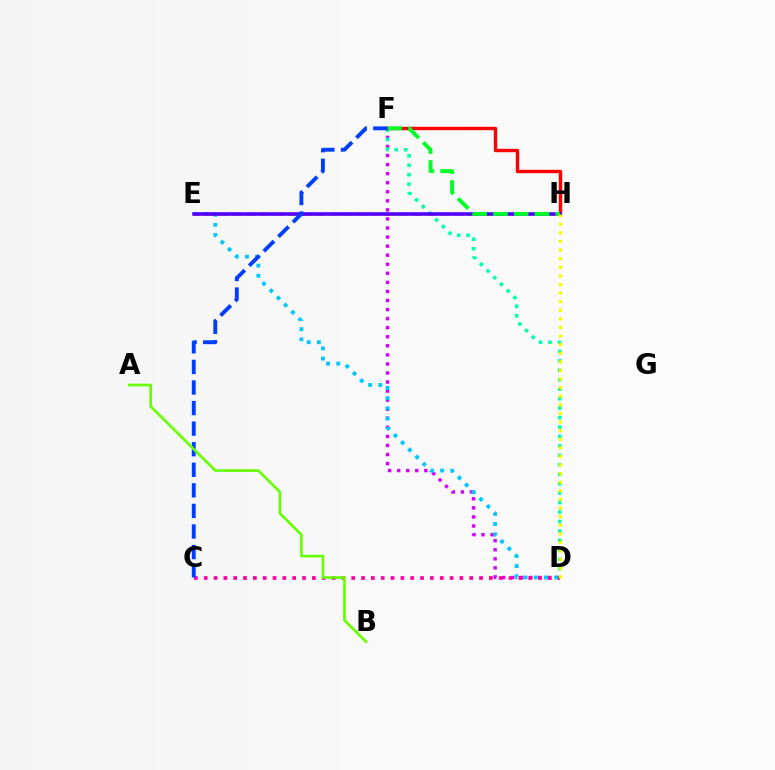{('D', 'F'): [{'color': '#d600ff', 'line_style': 'dotted', 'thickness': 2.46}, {'color': '#00ffaf', 'line_style': 'dotted', 'thickness': 2.57}], ('D', 'E'): [{'color': '#00c7ff', 'line_style': 'dotted', 'thickness': 2.77}], ('F', 'H'): [{'color': '#ff0000', 'line_style': 'solid', 'thickness': 2.45}, {'color': '#00ff27', 'line_style': 'dashed', 'thickness': 2.82}], ('C', 'D'): [{'color': '#ff00a0', 'line_style': 'dotted', 'thickness': 2.67}], ('E', 'H'): [{'color': '#ff8800', 'line_style': 'dashed', 'thickness': 1.88}, {'color': '#4f00ff', 'line_style': 'solid', 'thickness': 2.57}], ('C', 'F'): [{'color': '#003fff', 'line_style': 'dashed', 'thickness': 2.79}], ('D', 'H'): [{'color': '#eeff00', 'line_style': 'dotted', 'thickness': 2.34}], ('A', 'B'): [{'color': '#66ff00', 'line_style': 'solid', 'thickness': 1.89}]}